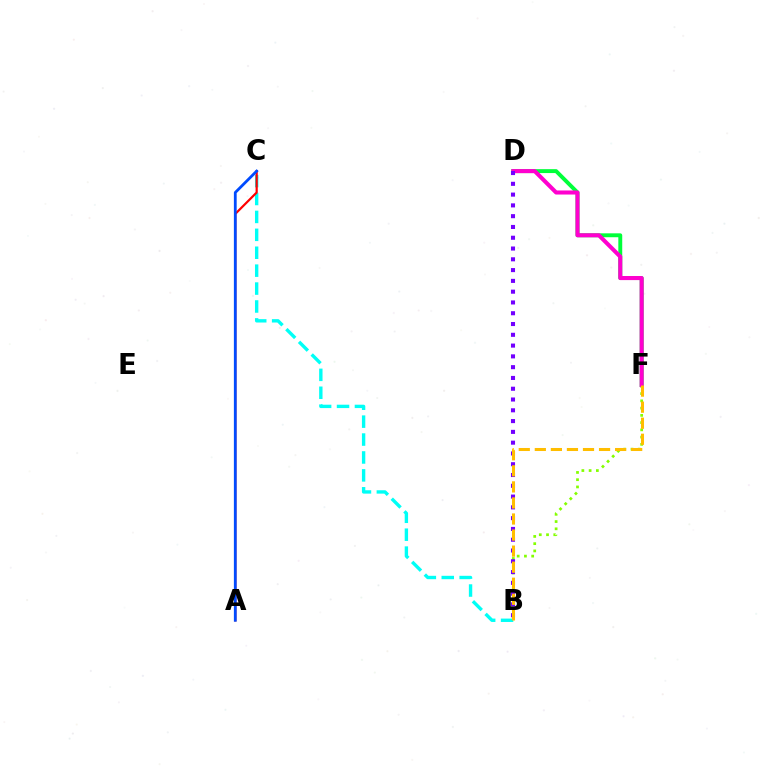{('B', 'F'): [{'color': '#84ff00', 'line_style': 'dotted', 'thickness': 1.97}, {'color': '#ffbd00', 'line_style': 'dashed', 'thickness': 2.18}], ('D', 'F'): [{'color': '#00ff39', 'line_style': 'solid', 'thickness': 2.81}, {'color': '#ff00cf', 'line_style': 'solid', 'thickness': 2.93}], ('B', 'C'): [{'color': '#00fff6', 'line_style': 'dashed', 'thickness': 2.43}], ('A', 'C'): [{'color': '#ff0000', 'line_style': 'solid', 'thickness': 1.58}, {'color': '#004bff', 'line_style': 'solid', 'thickness': 2.01}], ('B', 'D'): [{'color': '#7200ff', 'line_style': 'dotted', 'thickness': 2.93}]}